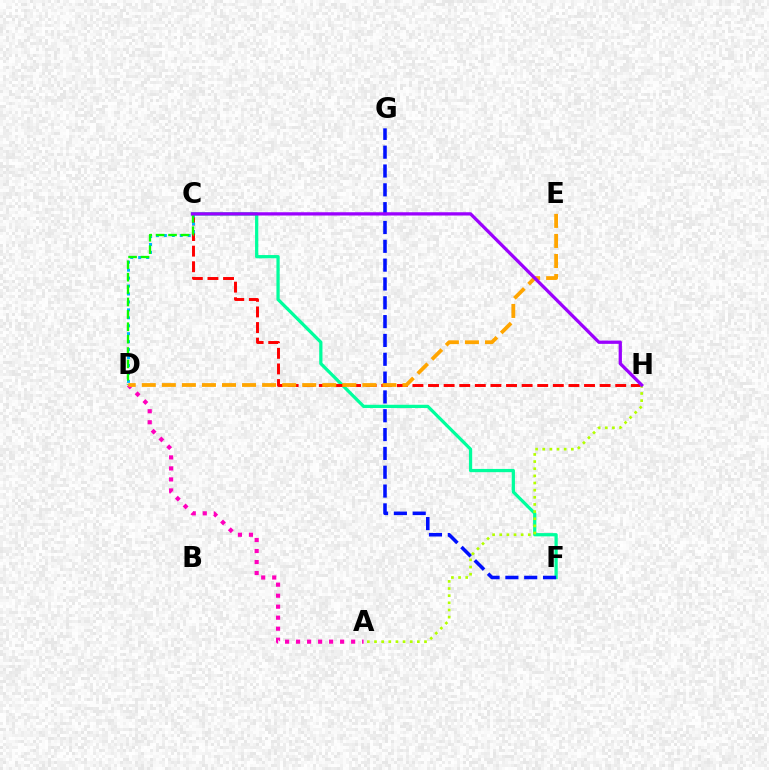{('C', 'F'): [{'color': '#00ff9d', 'line_style': 'solid', 'thickness': 2.33}], ('C', 'H'): [{'color': '#ff0000', 'line_style': 'dashed', 'thickness': 2.12}, {'color': '#9b00ff', 'line_style': 'solid', 'thickness': 2.36}], ('C', 'D'): [{'color': '#00b5ff', 'line_style': 'dotted', 'thickness': 2.16}, {'color': '#08ff00', 'line_style': 'dashed', 'thickness': 1.68}], ('F', 'G'): [{'color': '#0010ff', 'line_style': 'dashed', 'thickness': 2.56}], ('A', 'H'): [{'color': '#b3ff00', 'line_style': 'dotted', 'thickness': 1.94}], ('A', 'D'): [{'color': '#ff00bd', 'line_style': 'dotted', 'thickness': 2.99}], ('D', 'E'): [{'color': '#ffa500', 'line_style': 'dashed', 'thickness': 2.72}]}